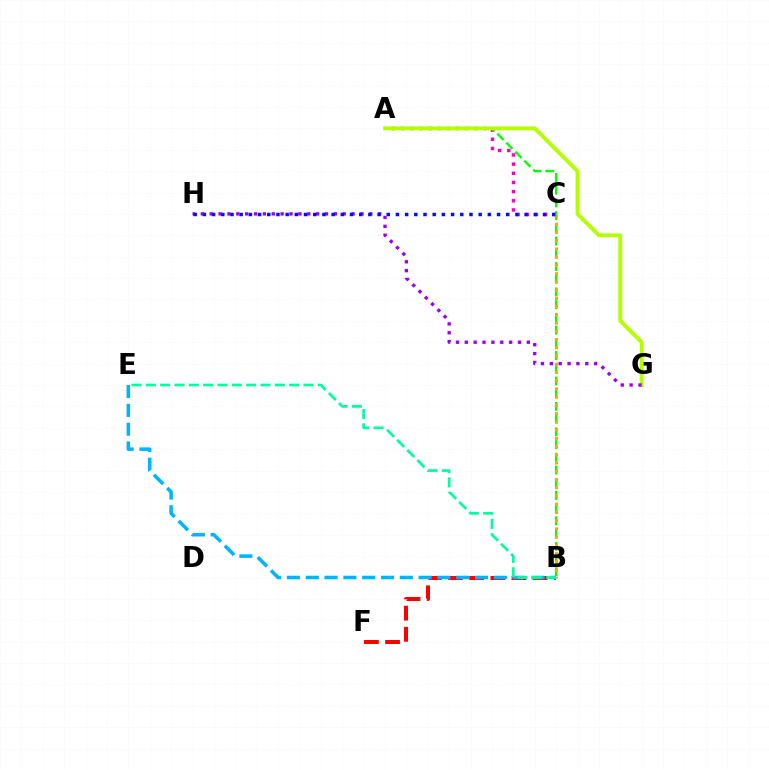{('A', 'C'): [{'color': '#ff00bd', 'line_style': 'dotted', 'thickness': 2.49}], ('B', 'F'): [{'color': '#ff0000', 'line_style': 'dashed', 'thickness': 2.87}], ('A', 'B'): [{'color': '#08ff00', 'line_style': 'dashed', 'thickness': 1.73}], ('B', 'C'): [{'color': '#ffa500', 'line_style': 'dotted', 'thickness': 2.24}], ('B', 'E'): [{'color': '#00b5ff', 'line_style': 'dashed', 'thickness': 2.56}, {'color': '#00ff9d', 'line_style': 'dashed', 'thickness': 1.95}], ('A', 'G'): [{'color': '#b3ff00', 'line_style': 'solid', 'thickness': 2.79}], ('G', 'H'): [{'color': '#9b00ff', 'line_style': 'dotted', 'thickness': 2.41}], ('C', 'H'): [{'color': '#0010ff', 'line_style': 'dotted', 'thickness': 2.5}]}